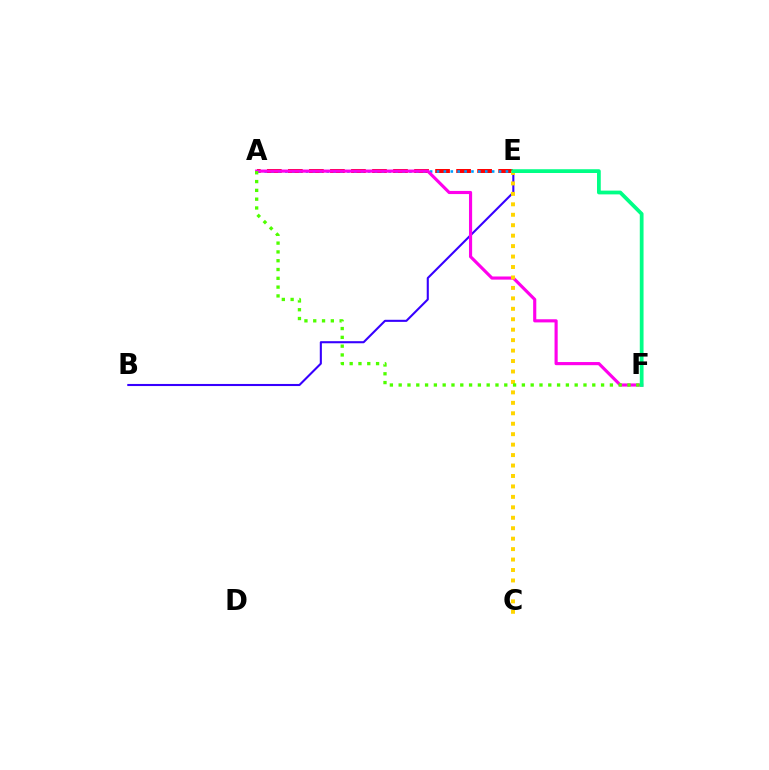{('A', 'E'): [{'color': '#ff0000', 'line_style': 'dashed', 'thickness': 2.86}, {'color': '#009eff', 'line_style': 'dotted', 'thickness': 1.87}], ('B', 'E'): [{'color': '#3700ff', 'line_style': 'solid', 'thickness': 1.51}], ('A', 'F'): [{'color': '#ff00ed', 'line_style': 'solid', 'thickness': 2.26}, {'color': '#4fff00', 'line_style': 'dotted', 'thickness': 2.39}], ('C', 'E'): [{'color': '#ffd500', 'line_style': 'dotted', 'thickness': 2.84}], ('E', 'F'): [{'color': '#00ff86', 'line_style': 'solid', 'thickness': 2.71}]}